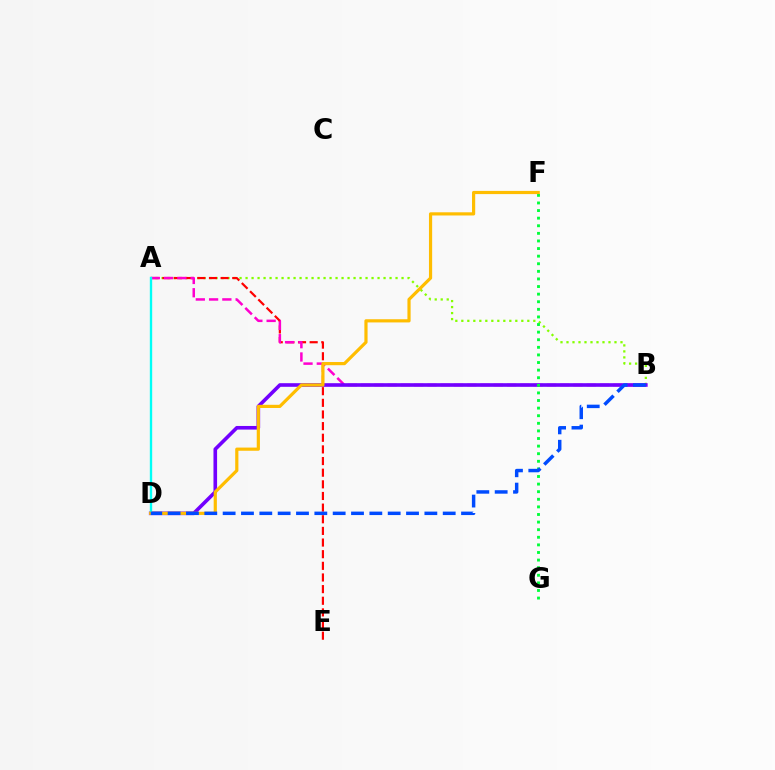{('A', 'B'): [{'color': '#84ff00', 'line_style': 'dotted', 'thickness': 1.63}, {'color': '#ff00cf', 'line_style': 'dashed', 'thickness': 1.8}], ('A', 'E'): [{'color': '#ff0000', 'line_style': 'dashed', 'thickness': 1.58}], ('B', 'D'): [{'color': '#7200ff', 'line_style': 'solid', 'thickness': 2.6}, {'color': '#004bff', 'line_style': 'dashed', 'thickness': 2.49}], ('A', 'D'): [{'color': '#00fff6', 'line_style': 'solid', 'thickness': 1.69}], ('F', 'G'): [{'color': '#00ff39', 'line_style': 'dotted', 'thickness': 2.06}], ('D', 'F'): [{'color': '#ffbd00', 'line_style': 'solid', 'thickness': 2.29}]}